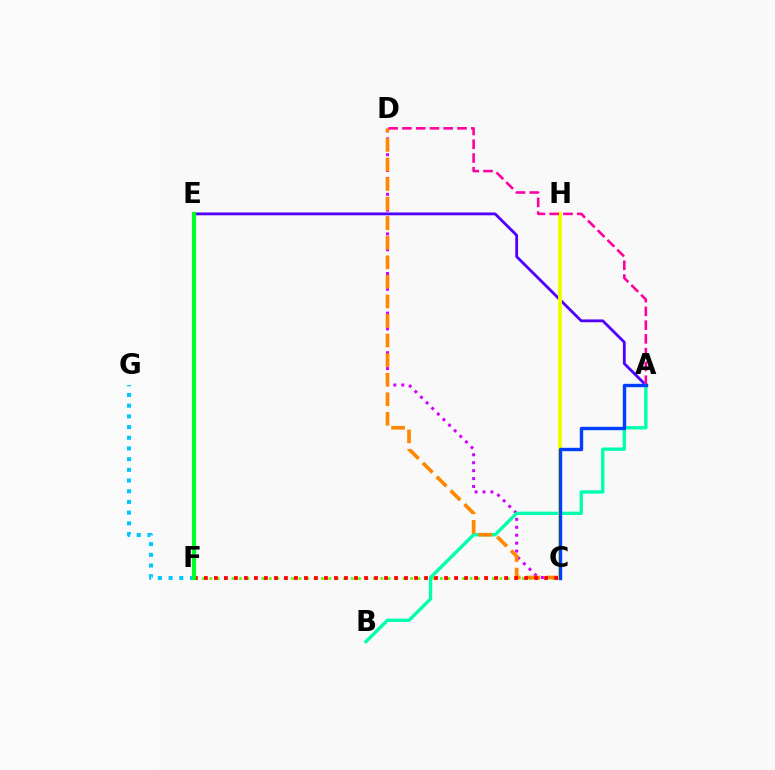{('C', 'D'): [{'color': '#d600ff', 'line_style': 'dotted', 'thickness': 2.15}, {'color': '#ff8800', 'line_style': 'dashed', 'thickness': 2.66}], ('A', 'E'): [{'color': '#4f00ff', 'line_style': 'solid', 'thickness': 2.02}], ('C', 'F'): [{'color': '#66ff00', 'line_style': 'dotted', 'thickness': 2.02}, {'color': '#ff0000', 'line_style': 'dotted', 'thickness': 2.72}], ('A', 'B'): [{'color': '#00ffaf', 'line_style': 'solid', 'thickness': 2.41}], ('C', 'H'): [{'color': '#eeff00', 'line_style': 'solid', 'thickness': 2.79}], ('A', 'D'): [{'color': '#ff00a0', 'line_style': 'dashed', 'thickness': 1.87}], ('F', 'G'): [{'color': '#00c7ff', 'line_style': 'dotted', 'thickness': 2.91}], ('E', 'F'): [{'color': '#00ff27', 'line_style': 'solid', 'thickness': 2.98}], ('A', 'C'): [{'color': '#003fff', 'line_style': 'solid', 'thickness': 2.44}]}